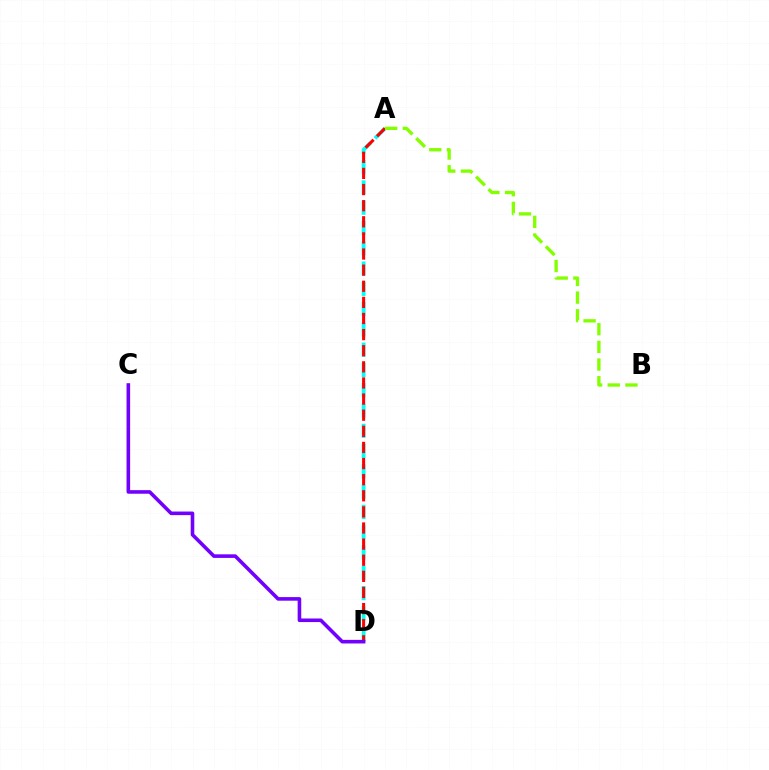{('A', 'D'): [{'color': '#00fff6', 'line_style': 'dashed', 'thickness': 2.76}, {'color': '#ff0000', 'line_style': 'dashed', 'thickness': 2.19}], ('C', 'D'): [{'color': '#7200ff', 'line_style': 'solid', 'thickness': 2.58}], ('A', 'B'): [{'color': '#84ff00', 'line_style': 'dashed', 'thickness': 2.4}]}